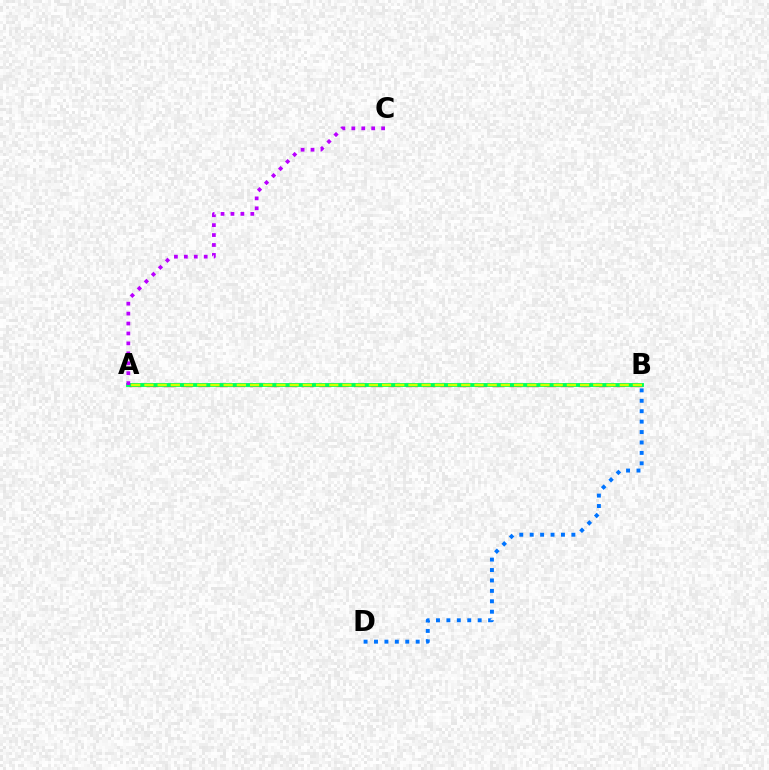{('A', 'B'): [{'color': '#ff0000', 'line_style': 'dashed', 'thickness': 2.35}, {'color': '#00ff5c', 'line_style': 'solid', 'thickness': 2.78}, {'color': '#d1ff00', 'line_style': 'dashed', 'thickness': 1.79}], ('B', 'D'): [{'color': '#0074ff', 'line_style': 'dotted', 'thickness': 2.83}], ('A', 'C'): [{'color': '#b900ff', 'line_style': 'dotted', 'thickness': 2.7}]}